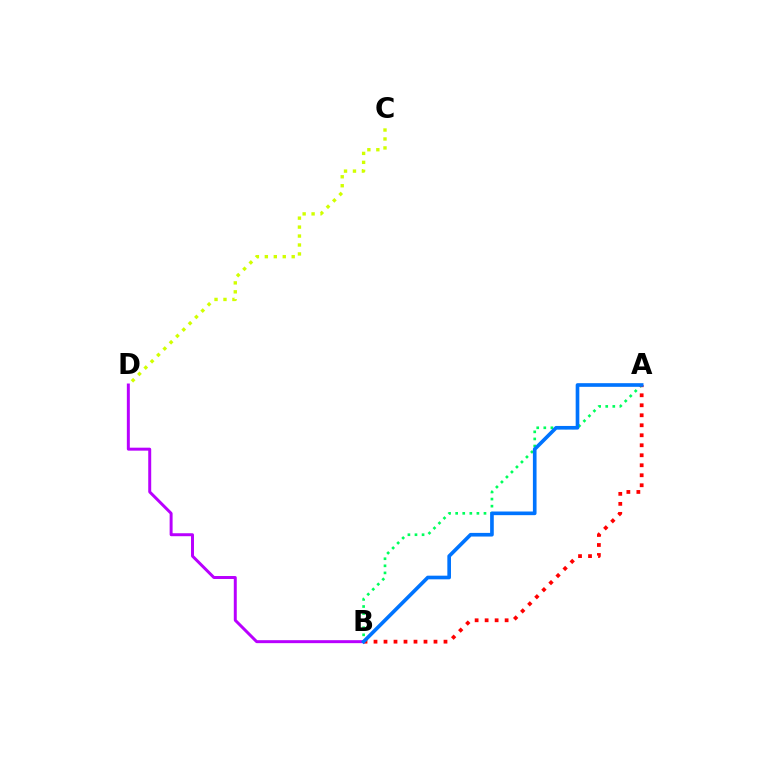{('A', 'B'): [{'color': '#00ff5c', 'line_style': 'dotted', 'thickness': 1.92}, {'color': '#ff0000', 'line_style': 'dotted', 'thickness': 2.72}, {'color': '#0074ff', 'line_style': 'solid', 'thickness': 2.63}], ('B', 'D'): [{'color': '#b900ff', 'line_style': 'solid', 'thickness': 2.14}], ('C', 'D'): [{'color': '#d1ff00', 'line_style': 'dotted', 'thickness': 2.43}]}